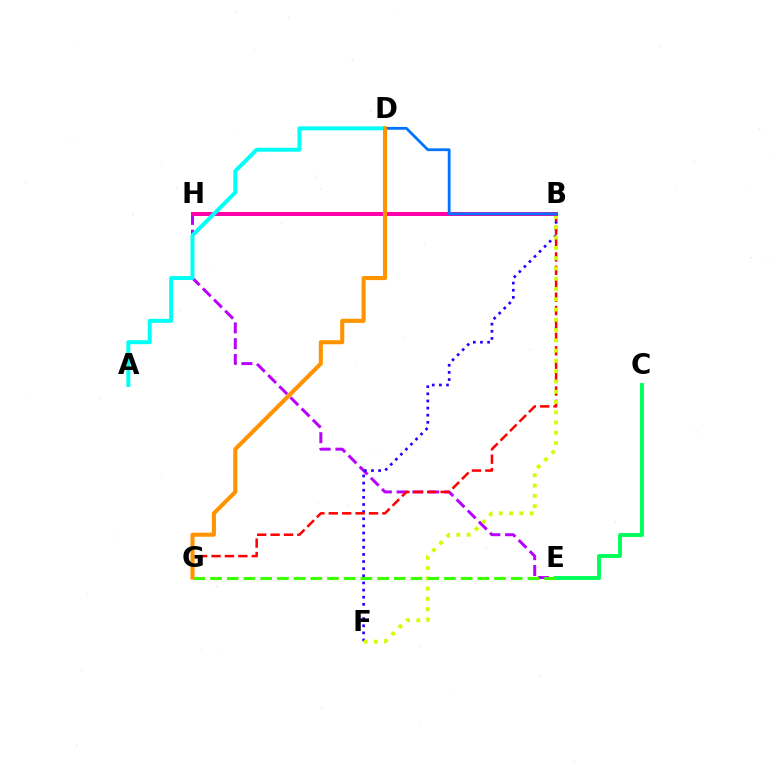{('E', 'H'): [{'color': '#b900ff', 'line_style': 'dashed', 'thickness': 2.14}], ('B', 'F'): [{'color': '#2500ff', 'line_style': 'dotted', 'thickness': 1.94}, {'color': '#d1ff00', 'line_style': 'dotted', 'thickness': 2.79}], ('B', 'G'): [{'color': '#ff0000', 'line_style': 'dashed', 'thickness': 1.82}], ('C', 'E'): [{'color': '#00ff5c', 'line_style': 'solid', 'thickness': 2.82}], ('B', 'H'): [{'color': '#ff00ac', 'line_style': 'solid', 'thickness': 2.87}], ('B', 'D'): [{'color': '#0074ff', 'line_style': 'solid', 'thickness': 2.01}], ('A', 'D'): [{'color': '#00fff6', 'line_style': 'solid', 'thickness': 2.85}], ('E', 'G'): [{'color': '#3dff00', 'line_style': 'dashed', 'thickness': 2.27}], ('D', 'G'): [{'color': '#ff9400', 'line_style': 'solid', 'thickness': 2.94}]}